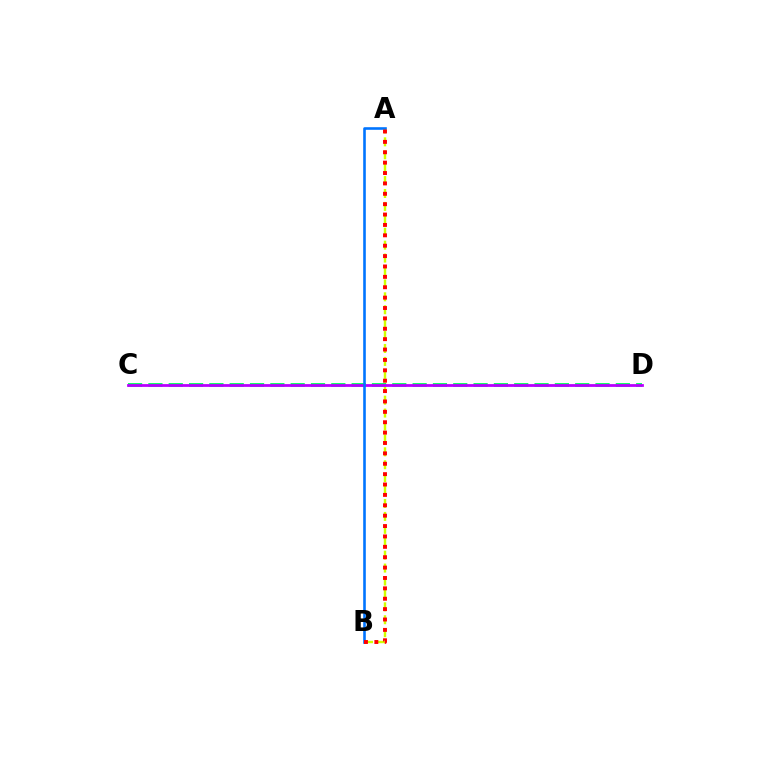{('A', 'B'): [{'color': '#d1ff00', 'line_style': 'dashed', 'thickness': 1.75}, {'color': '#0074ff', 'line_style': 'solid', 'thickness': 1.88}, {'color': '#ff0000', 'line_style': 'dotted', 'thickness': 2.82}], ('C', 'D'): [{'color': '#00ff5c', 'line_style': 'dashed', 'thickness': 2.76}, {'color': '#b900ff', 'line_style': 'solid', 'thickness': 2.0}]}